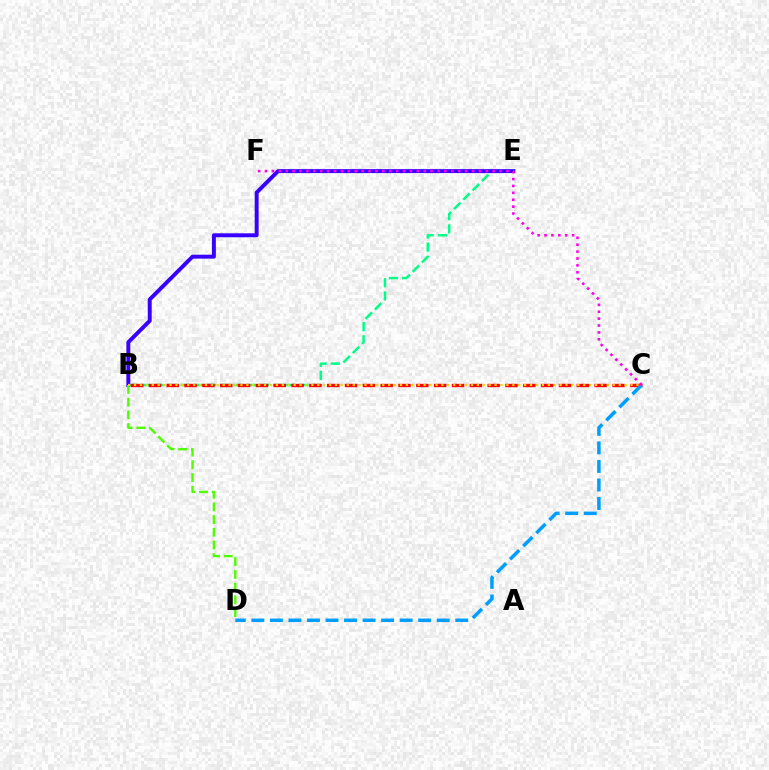{('B', 'E'): [{'color': '#00ff86', 'line_style': 'dashed', 'thickness': 1.79}, {'color': '#3700ff', 'line_style': 'solid', 'thickness': 2.84}], ('B', 'C'): [{'color': '#ff0000', 'line_style': 'dashed', 'thickness': 2.42}, {'color': '#ffd500', 'line_style': 'dotted', 'thickness': 1.61}], ('B', 'D'): [{'color': '#4fff00', 'line_style': 'dashed', 'thickness': 1.73}], ('C', 'D'): [{'color': '#009eff', 'line_style': 'dashed', 'thickness': 2.52}], ('C', 'F'): [{'color': '#ff00ed', 'line_style': 'dotted', 'thickness': 1.87}]}